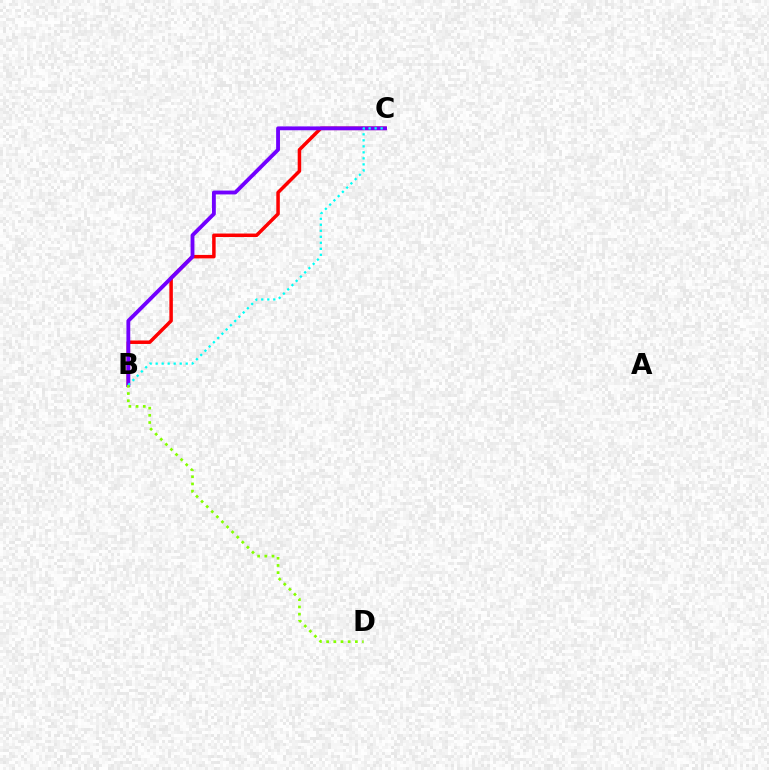{('B', 'C'): [{'color': '#ff0000', 'line_style': 'solid', 'thickness': 2.52}, {'color': '#7200ff', 'line_style': 'solid', 'thickness': 2.77}, {'color': '#00fff6', 'line_style': 'dotted', 'thickness': 1.63}], ('B', 'D'): [{'color': '#84ff00', 'line_style': 'dotted', 'thickness': 1.95}]}